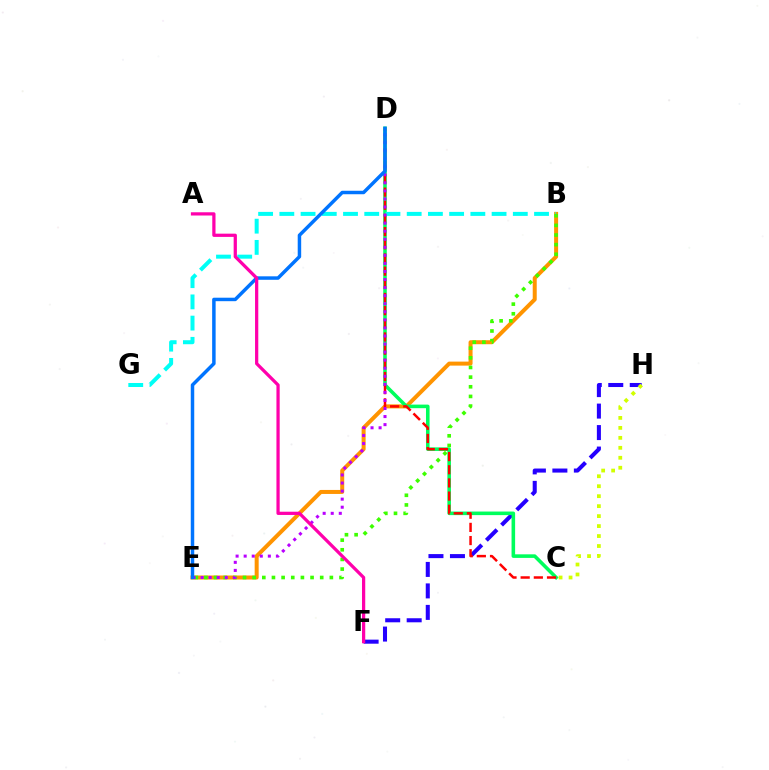{('F', 'H'): [{'color': '#2500ff', 'line_style': 'dashed', 'thickness': 2.92}], ('B', 'E'): [{'color': '#ff9400', 'line_style': 'solid', 'thickness': 2.88}, {'color': '#3dff00', 'line_style': 'dotted', 'thickness': 2.62}], ('C', 'D'): [{'color': '#00ff5c', 'line_style': 'solid', 'thickness': 2.58}, {'color': '#ff0000', 'line_style': 'dashed', 'thickness': 1.79}], ('B', 'G'): [{'color': '#00fff6', 'line_style': 'dashed', 'thickness': 2.88}], ('D', 'E'): [{'color': '#b900ff', 'line_style': 'dotted', 'thickness': 2.19}, {'color': '#0074ff', 'line_style': 'solid', 'thickness': 2.5}], ('C', 'H'): [{'color': '#d1ff00', 'line_style': 'dotted', 'thickness': 2.71}], ('A', 'F'): [{'color': '#ff00ac', 'line_style': 'solid', 'thickness': 2.33}]}